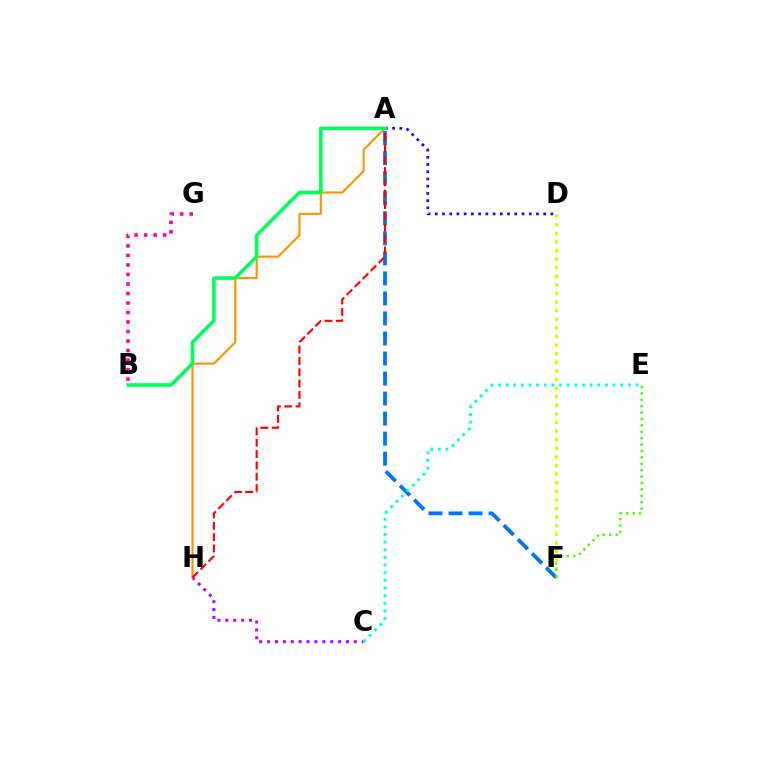{('C', 'H'): [{'color': '#b900ff', 'line_style': 'dotted', 'thickness': 2.14}], ('A', 'H'): [{'color': '#ff9400', 'line_style': 'solid', 'thickness': 1.56}, {'color': '#ff0000', 'line_style': 'dashed', 'thickness': 1.54}], ('D', 'F'): [{'color': '#d1ff00', 'line_style': 'dotted', 'thickness': 2.34}], ('A', 'F'): [{'color': '#0074ff', 'line_style': 'dashed', 'thickness': 2.72}], ('A', 'D'): [{'color': '#2500ff', 'line_style': 'dotted', 'thickness': 1.96}], ('E', 'F'): [{'color': '#3dff00', 'line_style': 'dotted', 'thickness': 1.74}], ('C', 'E'): [{'color': '#00fff6', 'line_style': 'dotted', 'thickness': 2.08}], ('B', 'G'): [{'color': '#ff00ac', 'line_style': 'dotted', 'thickness': 2.58}], ('A', 'B'): [{'color': '#00ff5c', 'line_style': 'solid', 'thickness': 2.6}]}